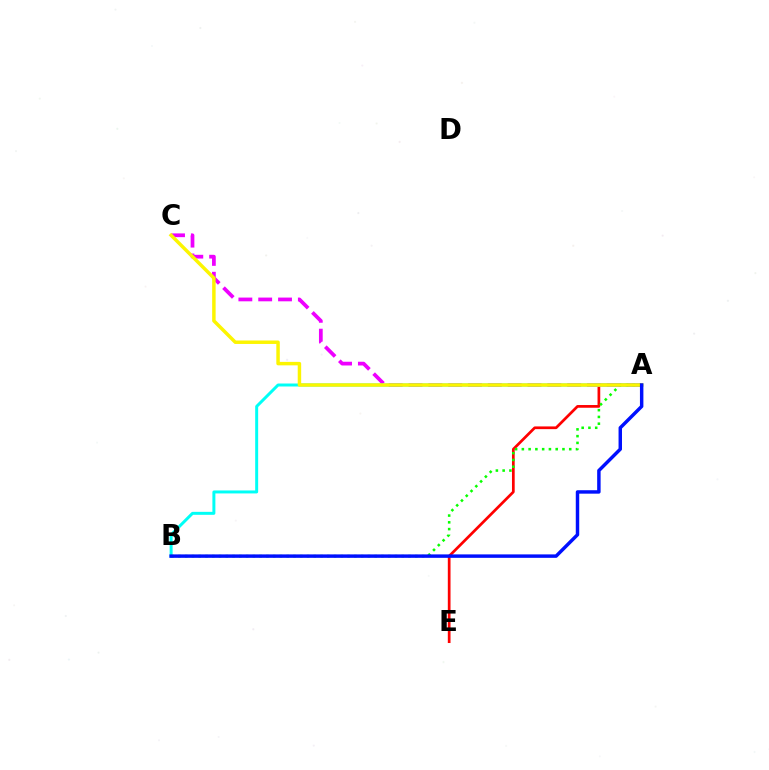{('A', 'E'): [{'color': '#ff0000', 'line_style': 'solid', 'thickness': 1.95}], ('A', 'C'): [{'color': '#ee00ff', 'line_style': 'dashed', 'thickness': 2.69}, {'color': '#fcf500', 'line_style': 'solid', 'thickness': 2.49}], ('A', 'B'): [{'color': '#00fff6', 'line_style': 'solid', 'thickness': 2.14}, {'color': '#08ff00', 'line_style': 'dotted', 'thickness': 1.84}, {'color': '#0010ff', 'line_style': 'solid', 'thickness': 2.48}]}